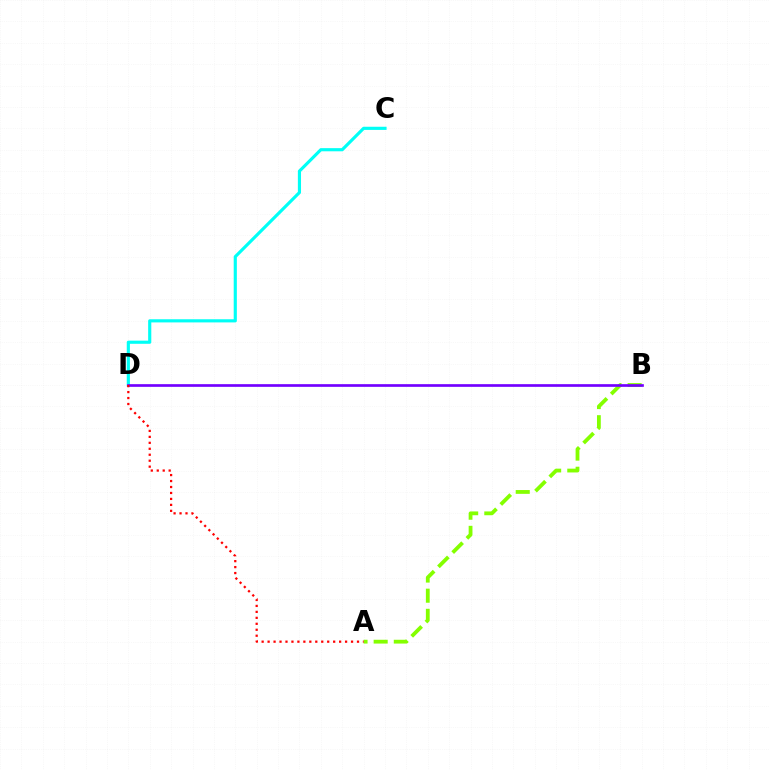{('A', 'B'): [{'color': '#84ff00', 'line_style': 'dashed', 'thickness': 2.74}], ('C', 'D'): [{'color': '#00fff6', 'line_style': 'solid', 'thickness': 2.27}], ('B', 'D'): [{'color': '#7200ff', 'line_style': 'solid', 'thickness': 1.93}], ('A', 'D'): [{'color': '#ff0000', 'line_style': 'dotted', 'thickness': 1.62}]}